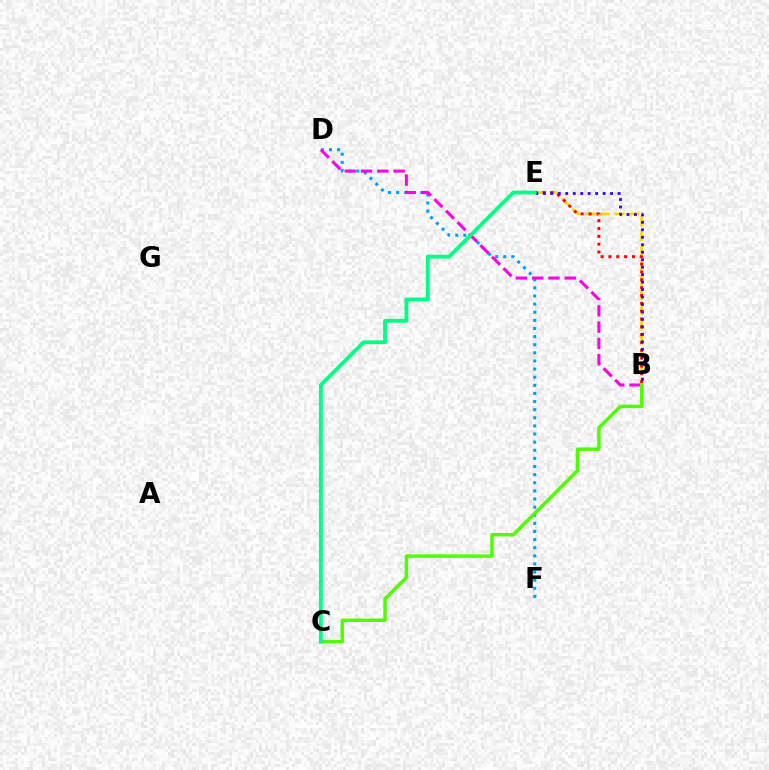{('B', 'E'): [{'color': '#ffd500', 'line_style': 'dashed', 'thickness': 2.0}, {'color': '#ff0000', 'line_style': 'dotted', 'thickness': 2.13}, {'color': '#3700ff', 'line_style': 'dotted', 'thickness': 2.03}], ('D', 'F'): [{'color': '#009eff', 'line_style': 'dotted', 'thickness': 2.21}], ('B', 'D'): [{'color': '#ff00ed', 'line_style': 'dashed', 'thickness': 2.21}], ('B', 'C'): [{'color': '#4fff00', 'line_style': 'solid', 'thickness': 2.49}], ('C', 'E'): [{'color': '#00ff86', 'line_style': 'solid', 'thickness': 2.74}]}